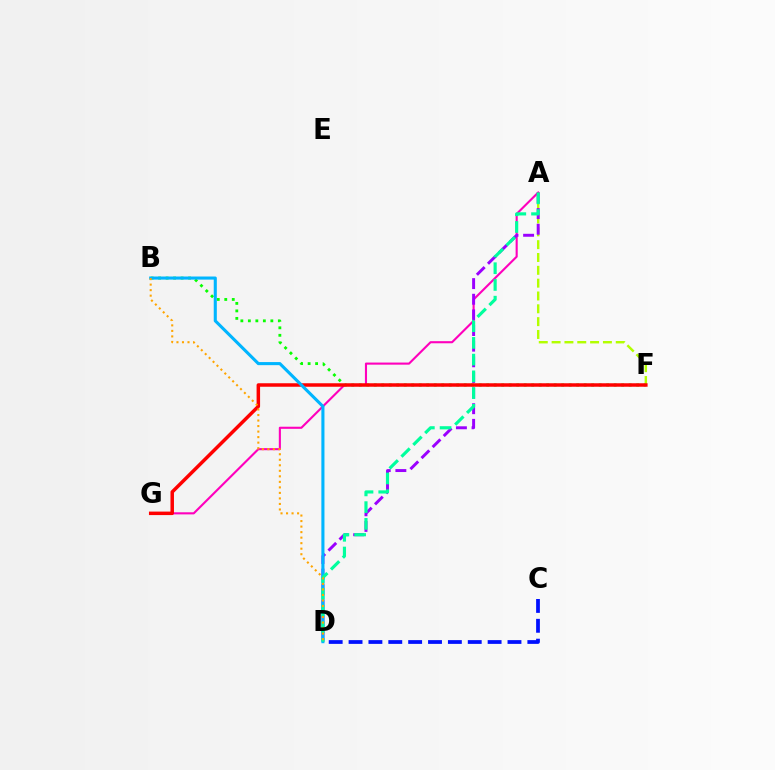{('B', 'F'): [{'color': '#08ff00', 'line_style': 'dotted', 'thickness': 2.04}], ('A', 'G'): [{'color': '#ff00bd', 'line_style': 'solid', 'thickness': 1.52}], ('A', 'F'): [{'color': '#b3ff00', 'line_style': 'dashed', 'thickness': 1.74}], ('A', 'D'): [{'color': '#9b00ff', 'line_style': 'dashed', 'thickness': 2.12}, {'color': '#00ff9d', 'line_style': 'dashed', 'thickness': 2.27}], ('F', 'G'): [{'color': '#ff0000', 'line_style': 'solid', 'thickness': 2.51}], ('B', 'D'): [{'color': '#00b5ff', 'line_style': 'solid', 'thickness': 2.22}, {'color': '#ffa500', 'line_style': 'dotted', 'thickness': 1.5}], ('C', 'D'): [{'color': '#0010ff', 'line_style': 'dashed', 'thickness': 2.7}]}